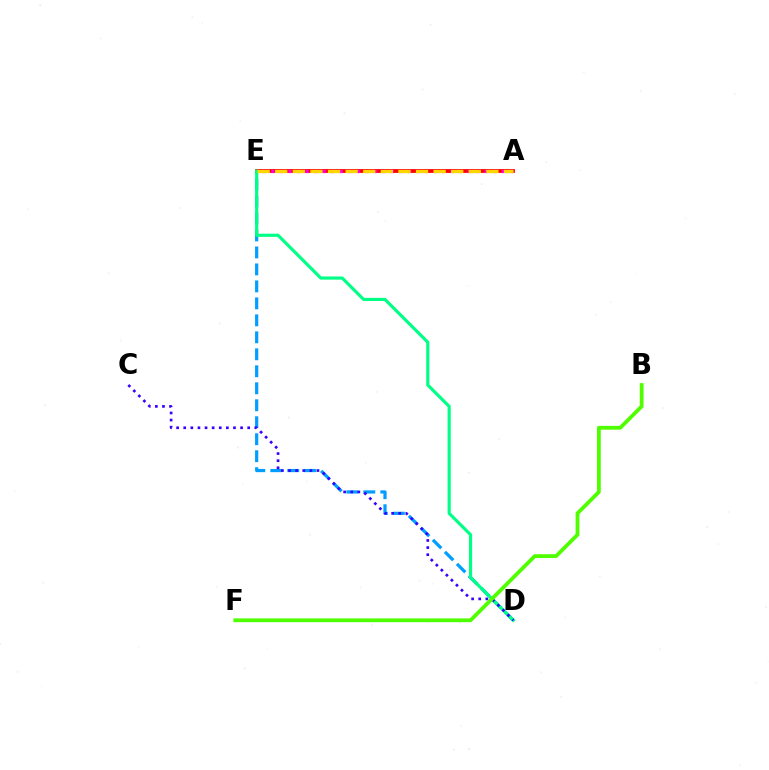{('D', 'E'): [{'color': '#009eff', 'line_style': 'dashed', 'thickness': 2.31}, {'color': '#00ff86', 'line_style': 'solid', 'thickness': 2.27}], ('A', 'E'): [{'color': '#ff0000', 'line_style': 'solid', 'thickness': 2.72}, {'color': '#ff00ed', 'line_style': 'dotted', 'thickness': 2.32}, {'color': '#ffd500', 'line_style': 'dashed', 'thickness': 2.39}], ('C', 'D'): [{'color': '#3700ff', 'line_style': 'dotted', 'thickness': 1.93}], ('B', 'F'): [{'color': '#4fff00', 'line_style': 'solid', 'thickness': 2.72}]}